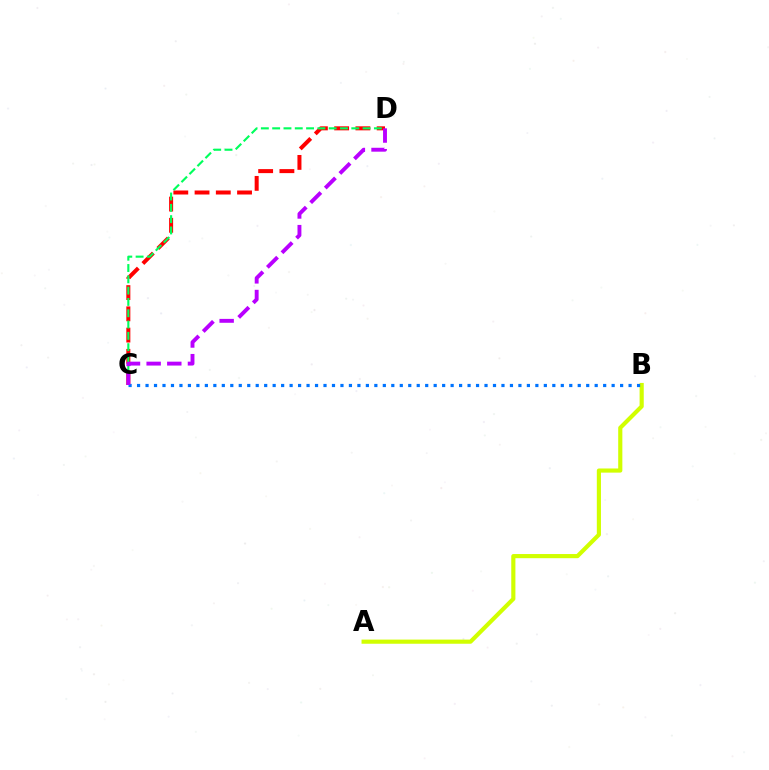{('C', 'D'): [{'color': '#ff0000', 'line_style': 'dashed', 'thickness': 2.89}, {'color': '#00ff5c', 'line_style': 'dashed', 'thickness': 1.54}, {'color': '#b900ff', 'line_style': 'dashed', 'thickness': 2.81}], ('A', 'B'): [{'color': '#d1ff00', 'line_style': 'solid', 'thickness': 2.99}], ('B', 'C'): [{'color': '#0074ff', 'line_style': 'dotted', 'thickness': 2.3}]}